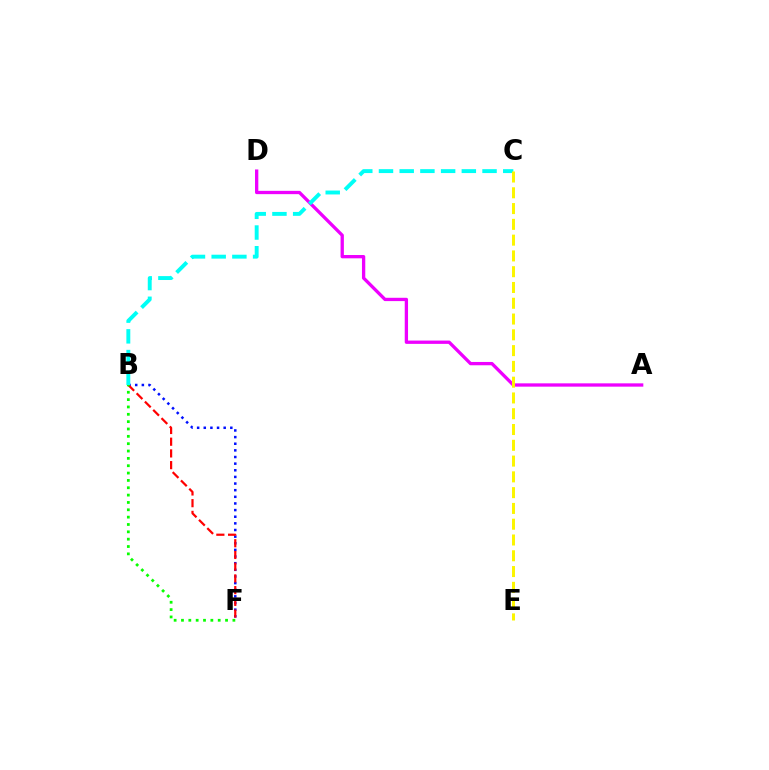{('A', 'D'): [{'color': '#ee00ff', 'line_style': 'solid', 'thickness': 2.38}], ('B', 'F'): [{'color': '#0010ff', 'line_style': 'dotted', 'thickness': 1.8}, {'color': '#ff0000', 'line_style': 'dashed', 'thickness': 1.59}, {'color': '#08ff00', 'line_style': 'dotted', 'thickness': 2.0}], ('B', 'C'): [{'color': '#00fff6', 'line_style': 'dashed', 'thickness': 2.81}], ('C', 'E'): [{'color': '#fcf500', 'line_style': 'dashed', 'thickness': 2.14}]}